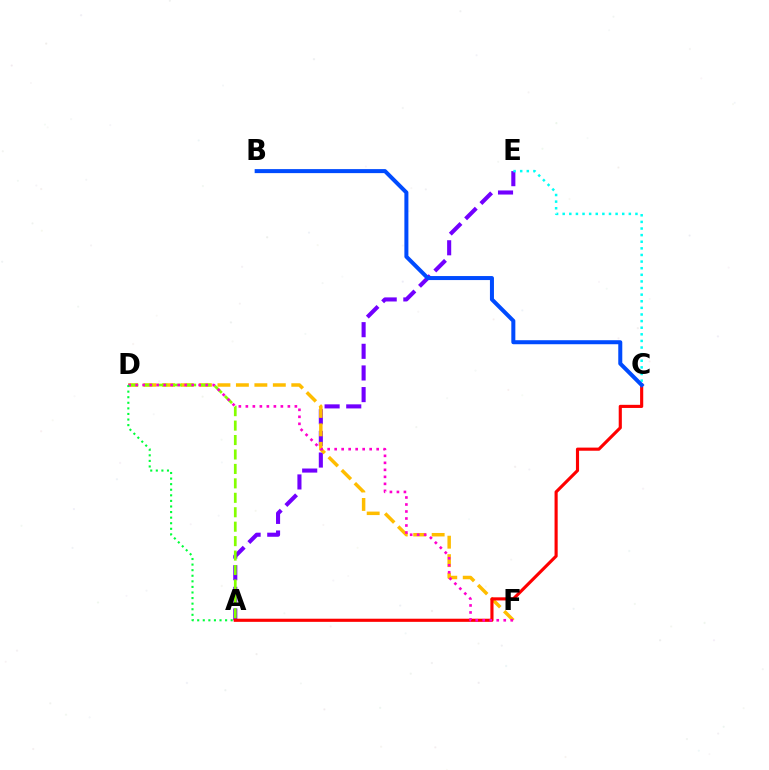{('A', 'E'): [{'color': '#7200ff', 'line_style': 'dashed', 'thickness': 2.94}], ('D', 'F'): [{'color': '#ffbd00', 'line_style': 'dashed', 'thickness': 2.51}, {'color': '#ff00cf', 'line_style': 'dotted', 'thickness': 1.9}], ('A', 'D'): [{'color': '#84ff00', 'line_style': 'dashed', 'thickness': 1.96}, {'color': '#00ff39', 'line_style': 'dotted', 'thickness': 1.52}], ('A', 'C'): [{'color': '#ff0000', 'line_style': 'solid', 'thickness': 2.25}], ('C', 'E'): [{'color': '#00fff6', 'line_style': 'dotted', 'thickness': 1.8}], ('B', 'C'): [{'color': '#004bff', 'line_style': 'solid', 'thickness': 2.89}]}